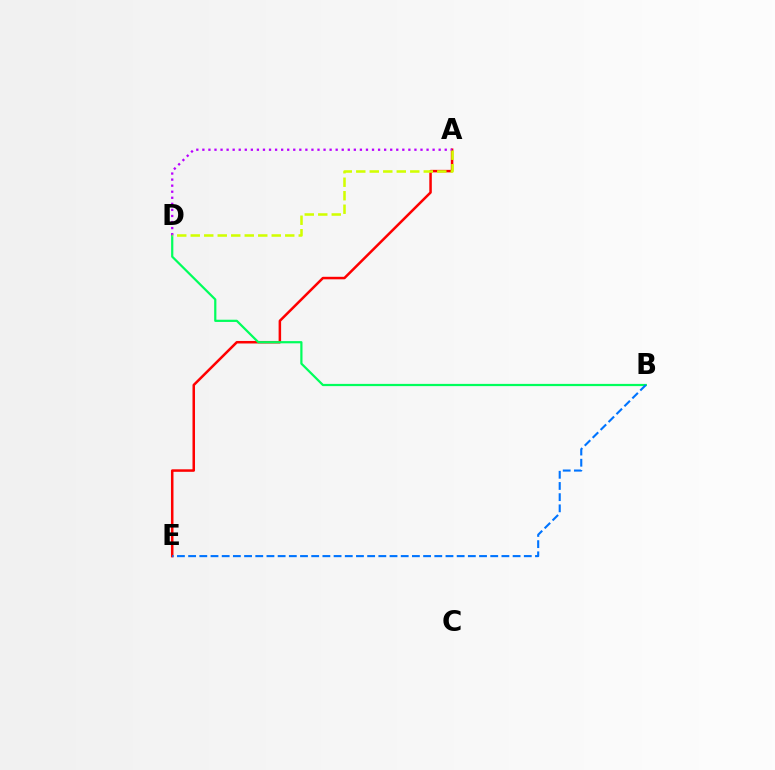{('A', 'E'): [{'color': '#ff0000', 'line_style': 'solid', 'thickness': 1.81}], ('B', 'D'): [{'color': '#00ff5c', 'line_style': 'solid', 'thickness': 1.6}], ('A', 'D'): [{'color': '#b900ff', 'line_style': 'dotted', 'thickness': 1.65}, {'color': '#d1ff00', 'line_style': 'dashed', 'thickness': 1.83}], ('B', 'E'): [{'color': '#0074ff', 'line_style': 'dashed', 'thickness': 1.52}]}